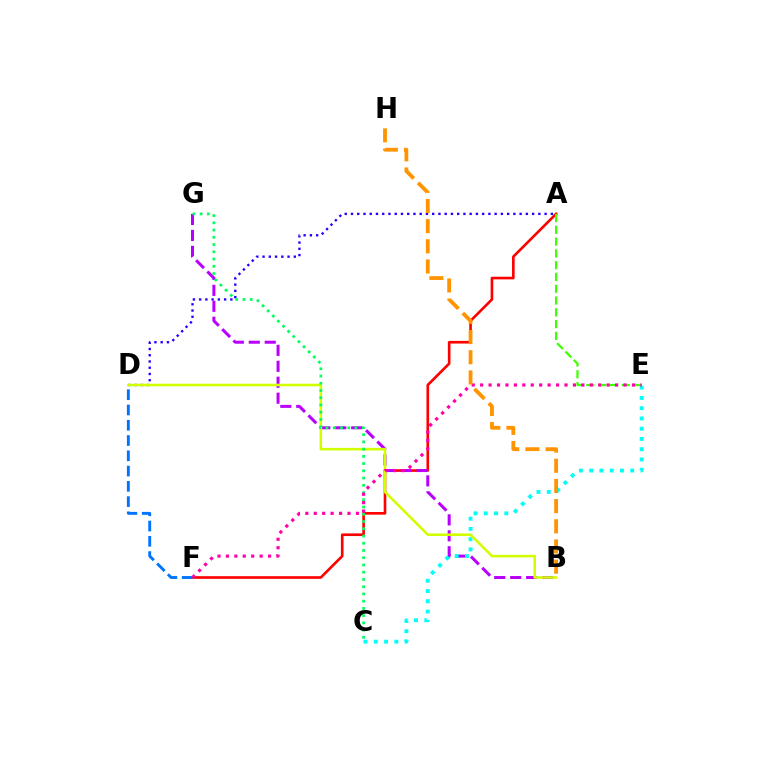{('A', 'F'): [{'color': '#ff0000', 'line_style': 'solid', 'thickness': 1.9}], ('A', 'D'): [{'color': '#2500ff', 'line_style': 'dotted', 'thickness': 1.7}], ('B', 'G'): [{'color': '#b900ff', 'line_style': 'dashed', 'thickness': 2.17}], ('A', 'E'): [{'color': '#3dff00', 'line_style': 'dashed', 'thickness': 1.6}], ('C', 'E'): [{'color': '#00fff6', 'line_style': 'dotted', 'thickness': 2.79}], ('B', 'D'): [{'color': '#d1ff00', 'line_style': 'solid', 'thickness': 1.85}], ('C', 'G'): [{'color': '#00ff5c', 'line_style': 'dotted', 'thickness': 1.97}], ('D', 'F'): [{'color': '#0074ff', 'line_style': 'dashed', 'thickness': 2.07}], ('E', 'F'): [{'color': '#ff00ac', 'line_style': 'dotted', 'thickness': 2.29}], ('B', 'H'): [{'color': '#ff9400', 'line_style': 'dashed', 'thickness': 2.74}]}